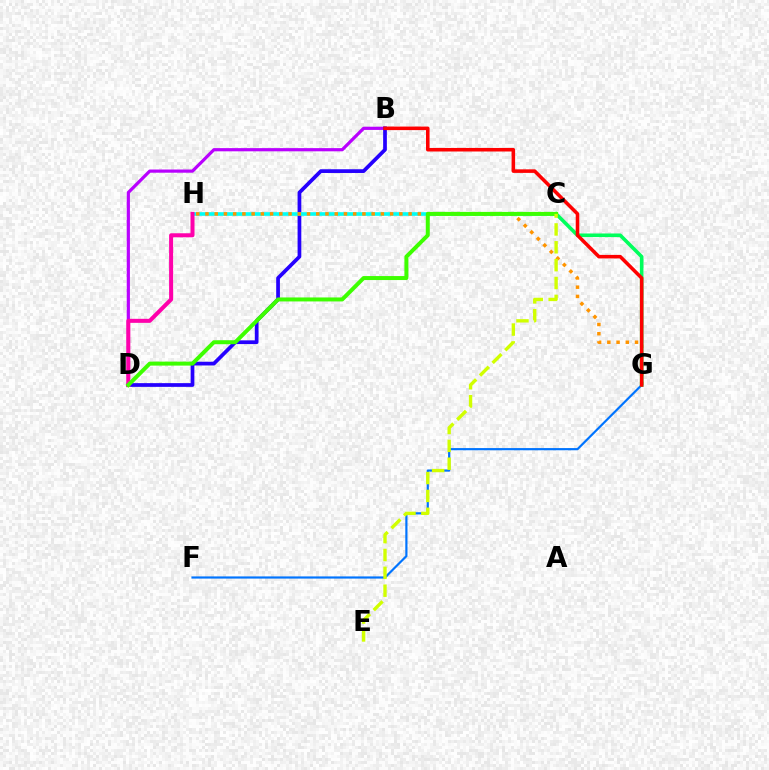{('B', 'D'): [{'color': '#b900ff', 'line_style': 'solid', 'thickness': 2.3}, {'color': '#2500ff', 'line_style': 'solid', 'thickness': 2.68}], ('C', 'H'): [{'color': '#00fff6', 'line_style': 'solid', 'thickness': 2.62}], ('F', 'G'): [{'color': '#0074ff', 'line_style': 'solid', 'thickness': 1.57}], ('G', 'H'): [{'color': '#ff9400', 'line_style': 'dotted', 'thickness': 2.51}], ('D', 'H'): [{'color': '#ff00ac', 'line_style': 'solid', 'thickness': 2.89}], ('C', 'G'): [{'color': '#00ff5c', 'line_style': 'solid', 'thickness': 2.59}], ('B', 'G'): [{'color': '#ff0000', 'line_style': 'solid', 'thickness': 2.56}], ('C', 'D'): [{'color': '#3dff00', 'line_style': 'solid', 'thickness': 2.87}], ('C', 'E'): [{'color': '#d1ff00', 'line_style': 'dashed', 'thickness': 2.43}]}